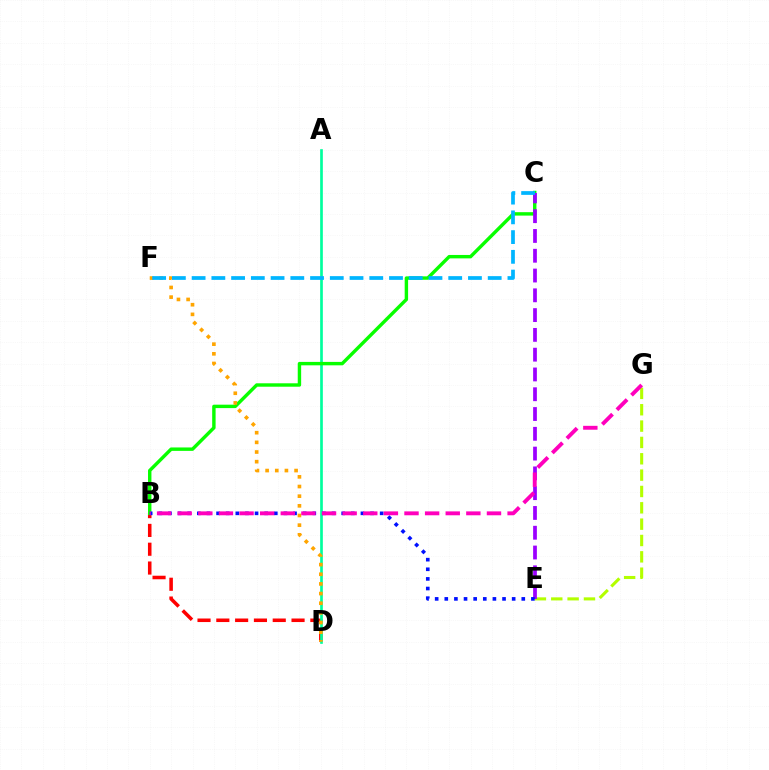{('B', 'D'): [{'color': '#ff0000', 'line_style': 'dashed', 'thickness': 2.55}], ('E', 'G'): [{'color': '#b3ff00', 'line_style': 'dashed', 'thickness': 2.22}], ('A', 'D'): [{'color': '#00ff9d', 'line_style': 'solid', 'thickness': 1.93}], ('B', 'C'): [{'color': '#08ff00', 'line_style': 'solid', 'thickness': 2.46}], ('C', 'E'): [{'color': '#9b00ff', 'line_style': 'dashed', 'thickness': 2.69}], ('D', 'F'): [{'color': '#ffa500', 'line_style': 'dotted', 'thickness': 2.62}], ('C', 'F'): [{'color': '#00b5ff', 'line_style': 'dashed', 'thickness': 2.68}], ('B', 'E'): [{'color': '#0010ff', 'line_style': 'dotted', 'thickness': 2.61}], ('B', 'G'): [{'color': '#ff00bd', 'line_style': 'dashed', 'thickness': 2.8}]}